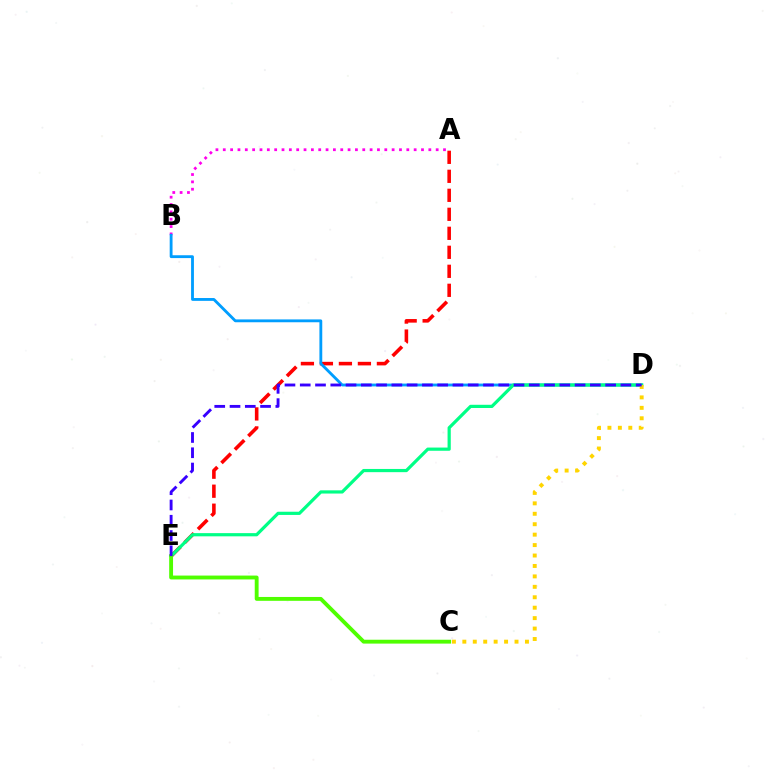{('A', 'E'): [{'color': '#ff0000', 'line_style': 'dashed', 'thickness': 2.58}], ('A', 'B'): [{'color': '#ff00ed', 'line_style': 'dotted', 'thickness': 1.99}], ('B', 'D'): [{'color': '#009eff', 'line_style': 'solid', 'thickness': 2.04}], ('D', 'E'): [{'color': '#00ff86', 'line_style': 'solid', 'thickness': 2.31}, {'color': '#3700ff', 'line_style': 'dashed', 'thickness': 2.07}], ('C', 'D'): [{'color': '#ffd500', 'line_style': 'dotted', 'thickness': 2.84}], ('C', 'E'): [{'color': '#4fff00', 'line_style': 'solid', 'thickness': 2.78}]}